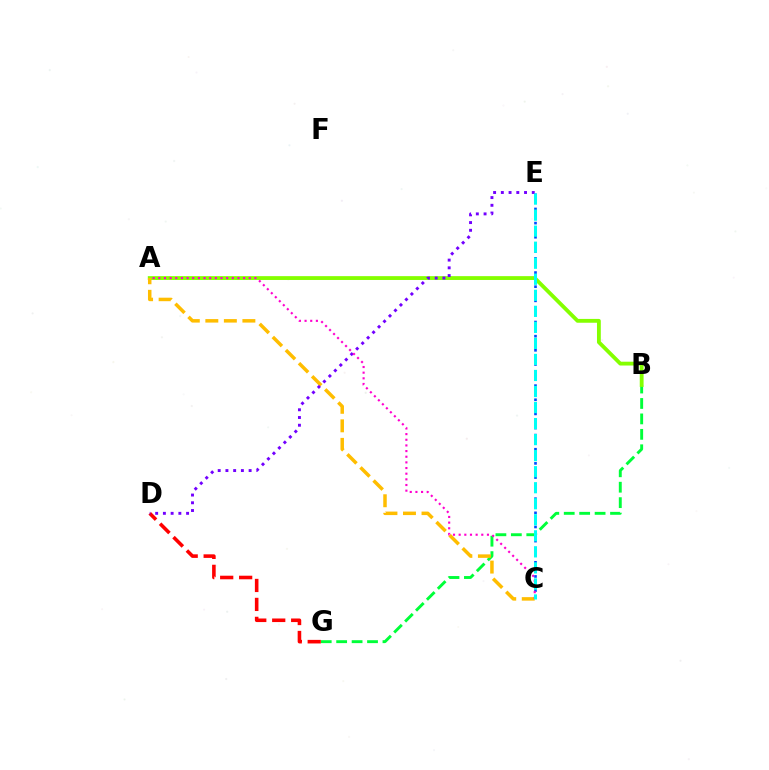{('C', 'E'): [{'color': '#004bff', 'line_style': 'dotted', 'thickness': 1.92}, {'color': '#00fff6', 'line_style': 'dashed', 'thickness': 2.18}], ('B', 'G'): [{'color': '#00ff39', 'line_style': 'dashed', 'thickness': 2.1}], ('A', 'B'): [{'color': '#84ff00', 'line_style': 'solid', 'thickness': 2.76}], ('D', 'G'): [{'color': '#ff0000', 'line_style': 'dashed', 'thickness': 2.58}], ('A', 'C'): [{'color': '#ffbd00', 'line_style': 'dashed', 'thickness': 2.52}, {'color': '#ff00cf', 'line_style': 'dotted', 'thickness': 1.54}], ('D', 'E'): [{'color': '#7200ff', 'line_style': 'dotted', 'thickness': 2.1}]}